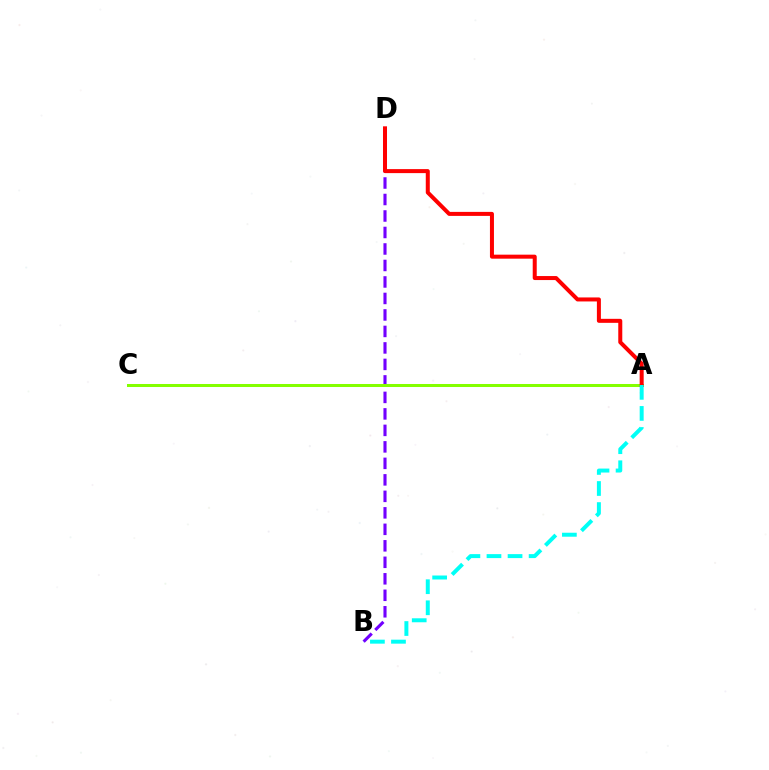{('B', 'D'): [{'color': '#7200ff', 'line_style': 'dashed', 'thickness': 2.24}], ('A', 'C'): [{'color': '#84ff00', 'line_style': 'solid', 'thickness': 2.17}], ('A', 'D'): [{'color': '#ff0000', 'line_style': 'solid', 'thickness': 2.89}], ('A', 'B'): [{'color': '#00fff6', 'line_style': 'dashed', 'thickness': 2.86}]}